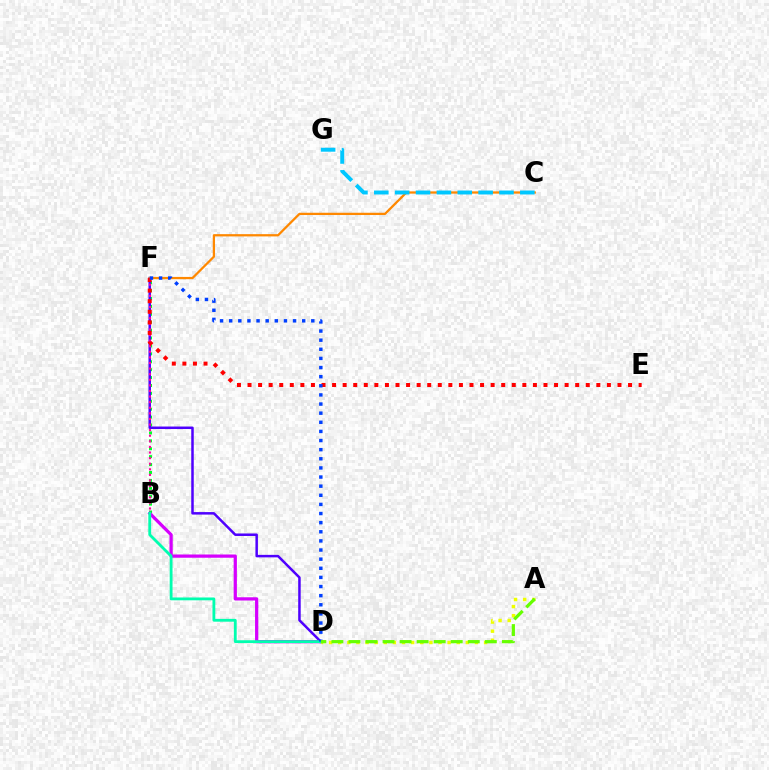{('B', 'F'): [{'color': '#00ff27', 'line_style': 'dotted', 'thickness': 2.15}, {'color': '#ff00a0', 'line_style': 'dotted', 'thickness': 1.52}], ('B', 'D'): [{'color': '#d600ff', 'line_style': 'solid', 'thickness': 2.33}, {'color': '#00ffaf', 'line_style': 'solid', 'thickness': 2.03}], ('D', 'F'): [{'color': '#4f00ff', 'line_style': 'solid', 'thickness': 1.8}, {'color': '#003fff', 'line_style': 'dotted', 'thickness': 2.48}], ('C', 'F'): [{'color': '#ff8800', 'line_style': 'solid', 'thickness': 1.63}], ('C', 'G'): [{'color': '#00c7ff', 'line_style': 'dashed', 'thickness': 2.83}], ('E', 'F'): [{'color': '#ff0000', 'line_style': 'dotted', 'thickness': 2.87}], ('A', 'D'): [{'color': '#eeff00', 'line_style': 'dotted', 'thickness': 2.48}, {'color': '#66ff00', 'line_style': 'dashed', 'thickness': 2.32}]}